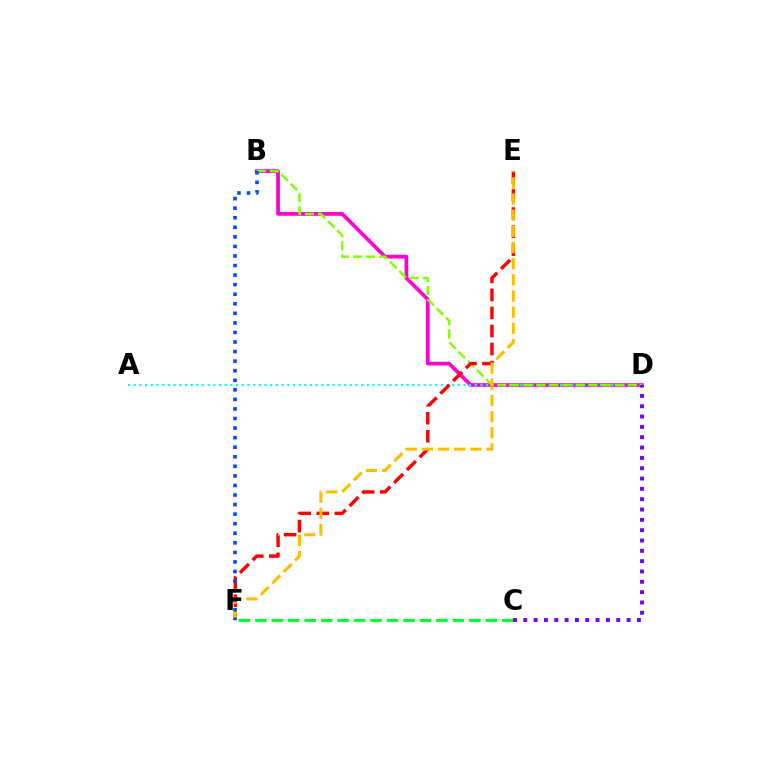{('B', 'D'): [{'color': '#ff00cf', 'line_style': 'solid', 'thickness': 2.67}, {'color': '#84ff00', 'line_style': 'dashed', 'thickness': 1.78}], ('A', 'D'): [{'color': '#00fff6', 'line_style': 'dotted', 'thickness': 1.54}], ('C', 'F'): [{'color': '#00ff39', 'line_style': 'dashed', 'thickness': 2.24}], ('C', 'D'): [{'color': '#7200ff', 'line_style': 'dotted', 'thickness': 2.81}], ('E', 'F'): [{'color': '#ff0000', 'line_style': 'dashed', 'thickness': 2.45}, {'color': '#ffbd00', 'line_style': 'dashed', 'thickness': 2.2}], ('B', 'F'): [{'color': '#004bff', 'line_style': 'dotted', 'thickness': 2.6}]}